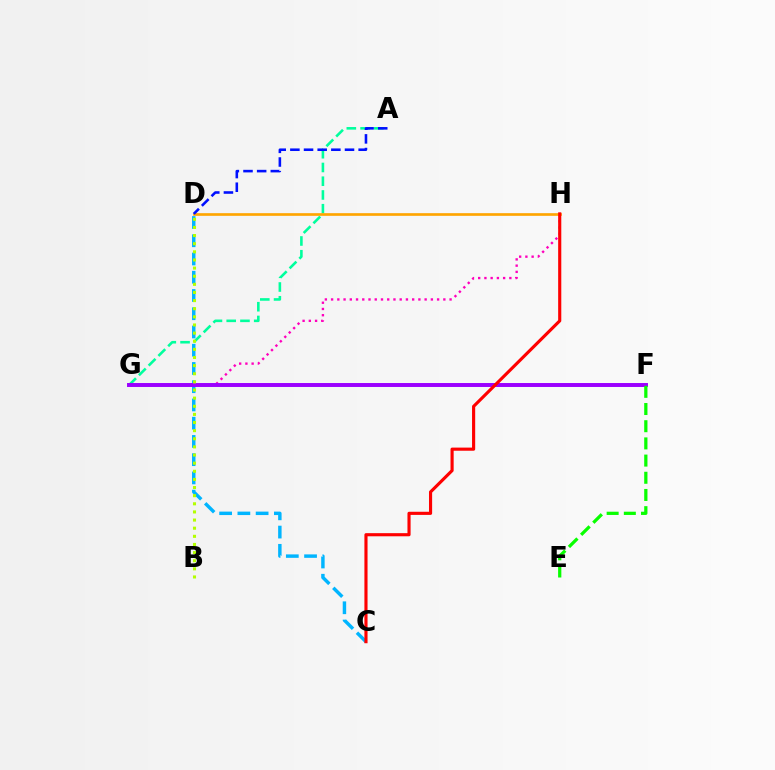{('C', 'D'): [{'color': '#00b5ff', 'line_style': 'dashed', 'thickness': 2.48}], ('G', 'H'): [{'color': '#ff00bd', 'line_style': 'dotted', 'thickness': 1.69}], ('A', 'G'): [{'color': '#00ff9d', 'line_style': 'dashed', 'thickness': 1.87}], ('F', 'G'): [{'color': '#9b00ff', 'line_style': 'solid', 'thickness': 2.84}], ('D', 'H'): [{'color': '#ffa500', 'line_style': 'solid', 'thickness': 1.92}], ('C', 'H'): [{'color': '#ff0000', 'line_style': 'solid', 'thickness': 2.26}], ('B', 'D'): [{'color': '#b3ff00', 'line_style': 'dotted', 'thickness': 2.21}], ('E', 'F'): [{'color': '#08ff00', 'line_style': 'dashed', 'thickness': 2.34}], ('A', 'D'): [{'color': '#0010ff', 'line_style': 'dashed', 'thickness': 1.85}]}